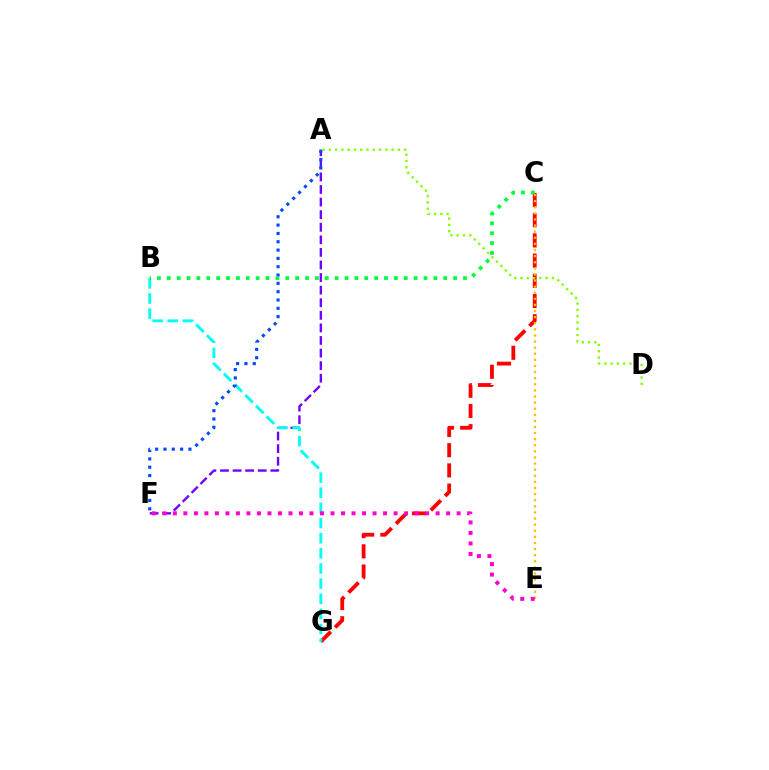{('C', 'G'): [{'color': '#ff0000', 'line_style': 'dashed', 'thickness': 2.74}], ('A', 'F'): [{'color': '#7200ff', 'line_style': 'dashed', 'thickness': 1.71}, {'color': '#004bff', 'line_style': 'dotted', 'thickness': 2.26}], ('B', 'G'): [{'color': '#00fff6', 'line_style': 'dashed', 'thickness': 2.06}], ('C', 'E'): [{'color': '#ffbd00', 'line_style': 'dotted', 'thickness': 1.66}], ('B', 'C'): [{'color': '#00ff39', 'line_style': 'dotted', 'thickness': 2.68}], ('E', 'F'): [{'color': '#ff00cf', 'line_style': 'dotted', 'thickness': 2.86}], ('A', 'D'): [{'color': '#84ff00', 'line_style': 'dotted', 'thickness': 1.71}]}